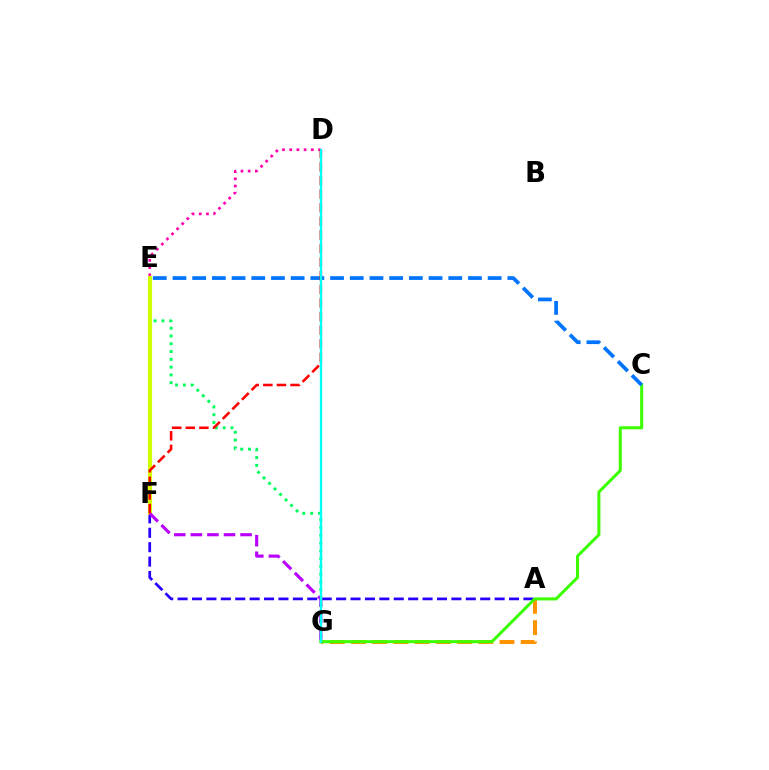{('A', 'F'): [{'color': '#2500ff', 'line_style': 'dashed', 'thickness': 1.96}], ('E', 'G'): [{'color': '#00ff5c', 'line_style': 'dotted', 'thickness': 2.12}], ('D', 'E'): [{'color': '#ff00ac', 'line_style': 'dotted', 'thickness': 1.96}], ('A', 'G'): [{'color': '#ff9400', 'line_style': 'dashed', 'thickness': 2.88}], ('C', 'G'): [{'color': '#3dff00', 'line_style': 'solid', 'thickness': 2.19}], ('C', 'E'): [{'color': '#0074ff', 'line_style': 'dashed', 'thickness': 2.68}], ('E', 'F'): [{'color': '#d1ff00', 'line_style': 'solid', 'thickness': 3.0}], ('F', 'G'): [{'color': '#b900ff', 'line_style': 'dashed', 'thickness': 2.25}], ('D', 'F'): [{'color': '#ff0000', 'line_style': 'dashed', 'thickness': 1.85}], ('D', 'G'): [{'color': '#00fff6', 'line_style': 'solid', 'thickness': 1.68}]}